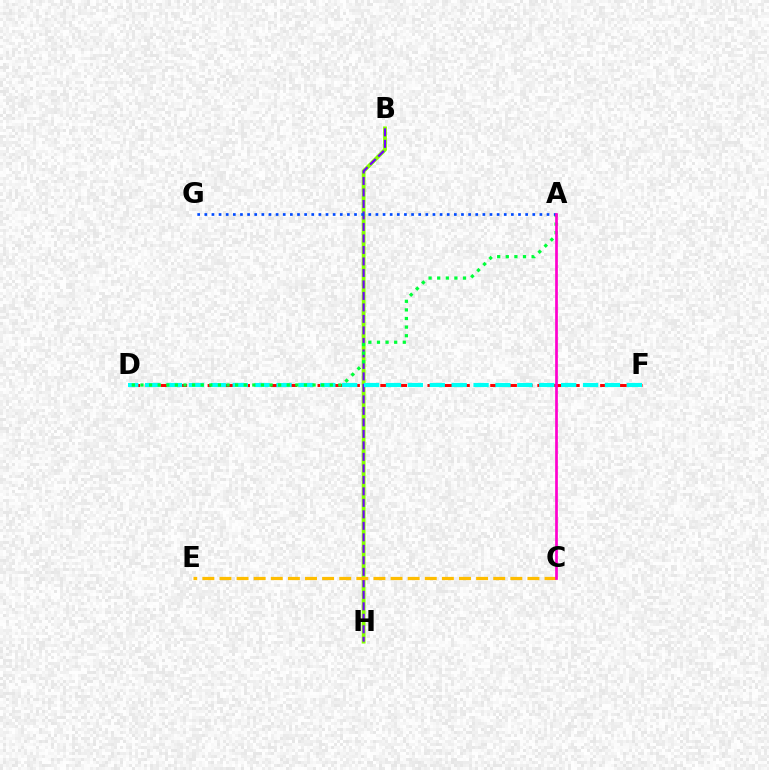{('D', 'F'): [{'color': '#ff0000', 'line_style': 'dashed', 'thickness': 2.13}, {'color': '#00fff6', 'line_style': 'dashed', 'thickness': 2.97}], ('B', 'H'): [{'color': '#84ff00', 'line_style': 'solid', 'thickness': 2.72}, {'color': '#7200ff', 'line_style': 'dashed', 'thickness': 1.56}], ('A', 'D'): [{'color': '#00ff39', 'line_style': 'dotted', 'thickness': 2.34}], ('A', 'G'): [{'color': '#004bff', 'line_style': 'dotted', 'thickness': 1.94}], ('C', 'E'): [{'color': '#ffbd00', 'line_style': 'dashed', 'thickness': 2.32}], ('A', 'C'): [{'color': '#ff00cf', 'line_style': 'solid', 'thickness': 1.95}]}